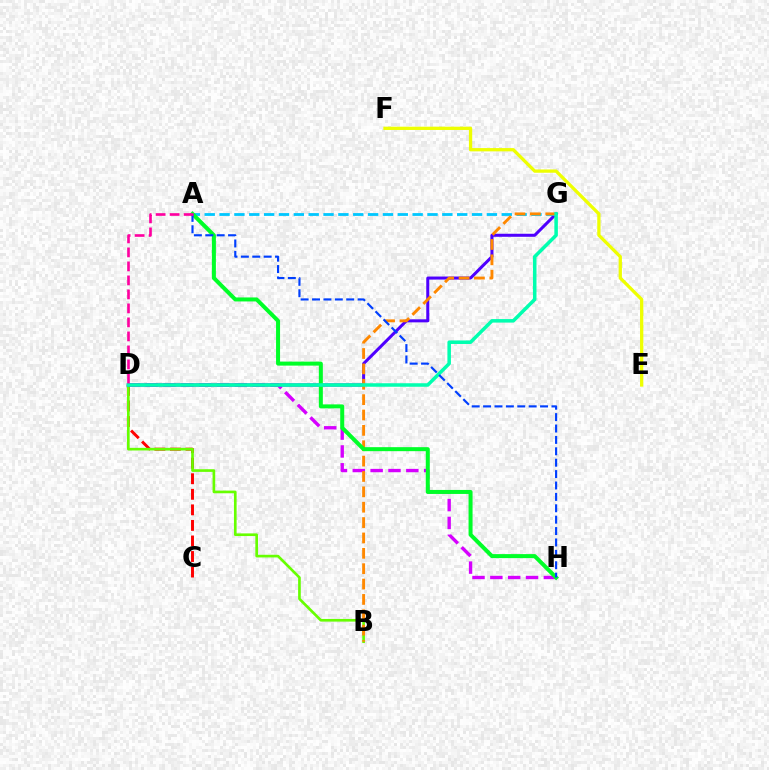{('C', 'D'): [{'color': '#ff0000', 'line_style': 'dashed', 'thickness': 2.11}], ('B', 'D'): [{'color': '#66ff00', 'line_style': 'solid', 'thickness': 1.91}], ('D', 'H'): [{'color': '#d600ff', 'line_style': 'dashed', 'thickness': 2.42}], ('D', 'G'): [{'color': '#4f00ff', 'line_style': 'solid', 'thickness': 2.18}, {'color': '#00ffaf', 'line_style': 'solid', 'thickness': 2.53}], ('A', 'G'): [{'color': '#00c7ff', 'line_style': 'dashed', 'thickness': 2.02}], ('B', 'G'): [{'color': '#ff8800', 'line_style': 'dashed', 'thickness': 2.09}], ('E', 'F'): [{'color': '#eeff00', 'line_style': 'solid', 'thickness': 2.36}], ('A', 'H'): [{'color': '#00ff27', 'line_style': 'solid', 'thickness': 2.88}, {'color': '#003fff', 'line_style': 'dashed', 'thickness': 1.55}], ('A', 'D'): [{'color': '#ff00a0', 'line_style': 'dashed', 'thickness': 1.9}]}